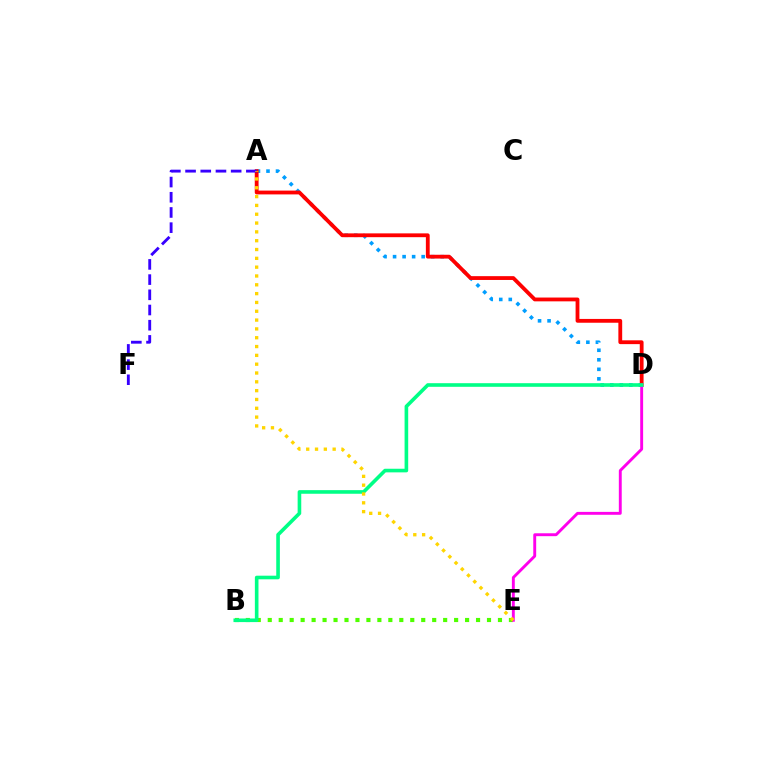{('B', 'E'): [{'color': '#4fff00', 'line_style': 'dotted', 'thickness': 2.98}], ('A', 'D'): [{'color': '#009eff', 'line_style': 'dotted', 'thickness': 2.59}, {'color': '#ff0000', 'line_style': 'solid', 'thickness': 2.74}], ('A', 'F'): [{'color': '#3700ff', 'line_style': 'dashed', 'thickness': 2.06}], ('D', 'E'): [{'color': '#ff00ed', 'line_style': 'solid', 'thickness': 2.09}], ('B', 'D'): [{'color': '#00ff86', 'line_style': 'solid', 'thickness': 2.6}], ('A', 'E'): [{'color': '#ffd500', 'line_style': 'dotted', 'thickness': 2.4}]}